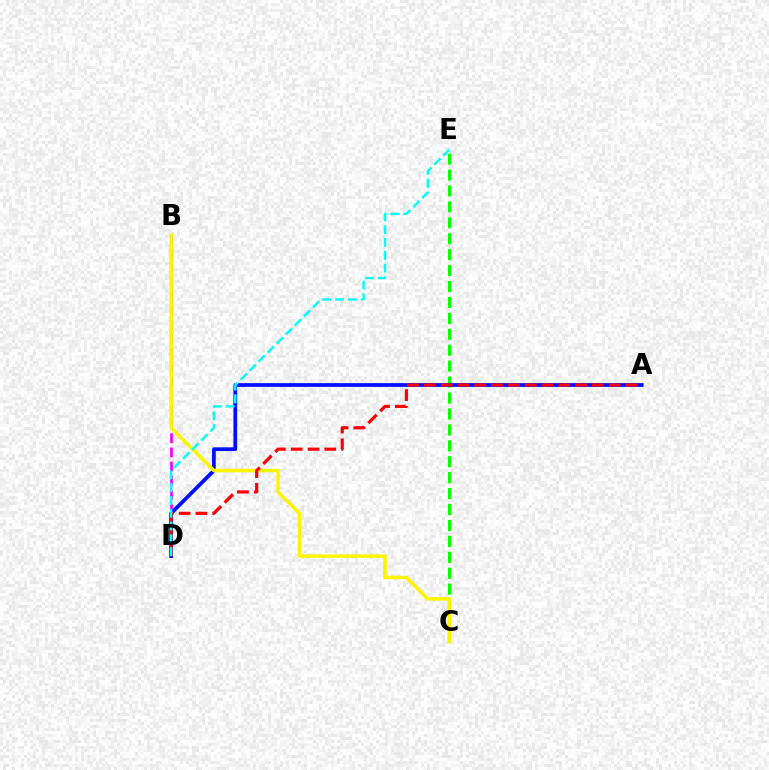{('B', 'D'): [{'color': '#ee00ff', 'line_style': 'dashed', 'thickness': 1.92}], ('C', 'E'): [{'color': '#08ff00', 'line_style': 'dashed', 'thickness': 2.16}], ('A', 'D'): [{'color': '#0010ff', 'line_style': 'solid', 'thickness': 2.7}, {'color': '#ff0000', 'line_style': 'dashed', 'thickness': 2.28}], ('B', 'C'): [{'color': '#fcf500', 'line_style': 'solid', 'thickness': 2.54}], ('D', 'E'): [{'color': '#00fff6', 'line_style': 'dashed', 'thickness': 1.74}]}